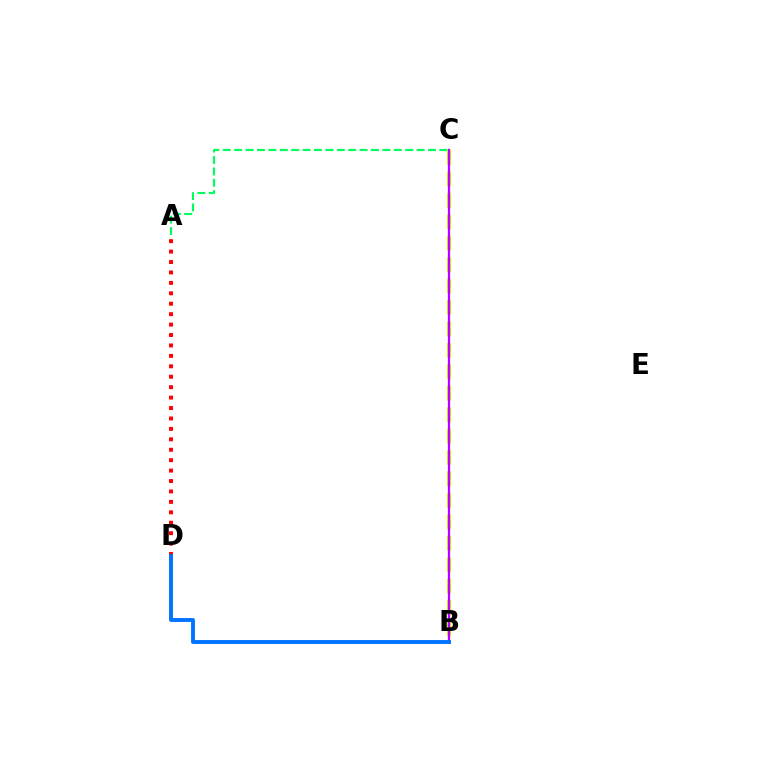{('A', 'C'): [{'color': '#00ff5c', 'line_style': 'dashed', 'thickness': 1.55}], ('A', 'D'): [{'color': '#ff0000', 'line_style': 'dotted', 'thickness': 2.83}], ('B', 'C'): [{'color': '#d1ff00', 'line_style': 'dashed', 'thickness': 2.91}, {'color': '#b900ff', 'line_style': 'solid', 'thickness': 1.64}], ('B', 'D'): [{'color': '#0074ff', 'line_style': 'solid', 'thickness': 2.81}]}